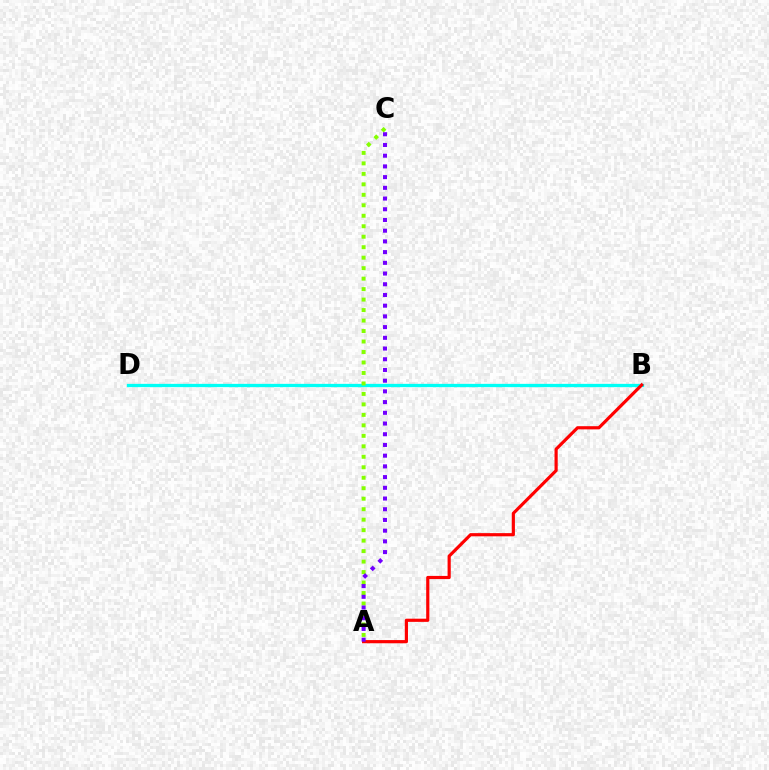{('B', 'D'): [{'color': '#00fff6', 'line_style': 'solid', 'thickness': 2.37}], ('A', 'B'): [{'color': '#ff0000', 'line_style': 'solid', 'thickness': 2.29}], ('A', 'C'): [{'color': '#84ff00', 'line_style': 'dotted', 'thickness': 2.85}, {'color': '#7200ff', 'line_style': 'dotted', 'thickness': 2.91}]}